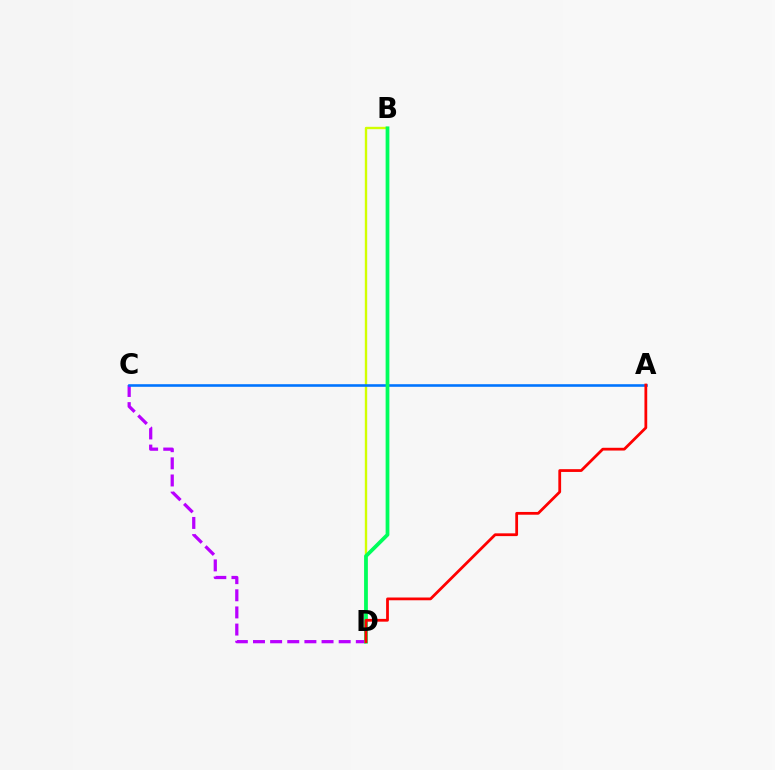{('C', 'D'): [{'color': '#b900ff', 'line_style': 'dashed', 'thickness': 2.33}], ('B', 'D'): [{'color': '#d1ff00', 'line_style': 'solid', 'thickness': 1.71}, {'color': '#00ff5c', 'line_style': 'solid', 'thickness': 2.71}], ('A', 'C'): [{'color': '#0074ff', 'line_style': 'solid', 'thickness': 1.87}], ('A', 'D'): [{'color': '#ff0000', 'line_style': 'solid', 'thickness': 2.0}]}